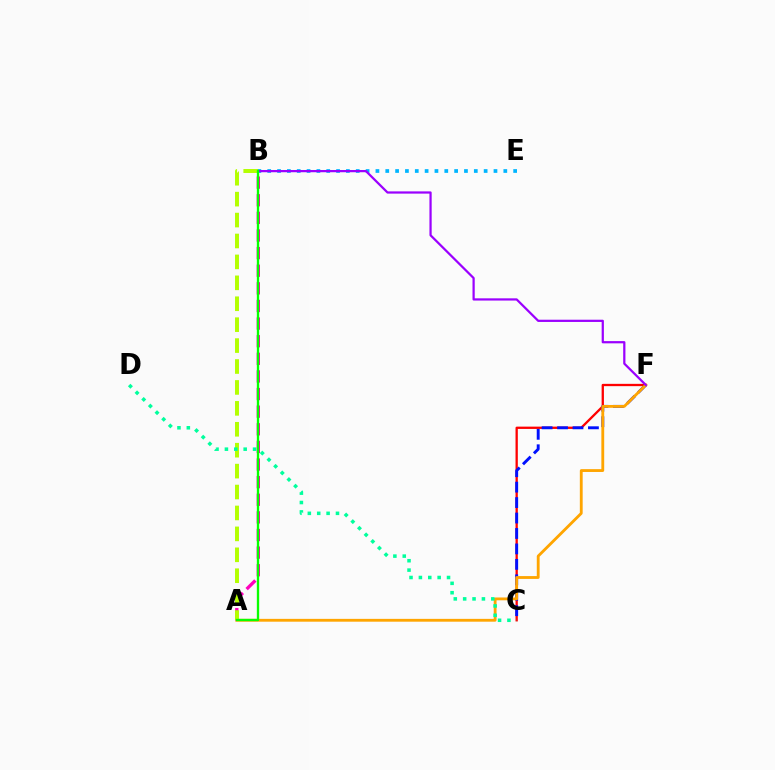{('C', 'F'): [{'color': '#ff0000', 'line_style': 'solid', 'thickness': 1.66}, {'color': '#0010ff', 'line_style': 'dashed', 'thickness': 2.1}], ('A', 'F'): [{'color': '#ffa500', 'line_style': 'solid', 'thickness': 2.03}], ('A', 'B'): [{'color': '#ff00bd', 'line_style': 'dashed', 'thickness': 2.39}, {'color': '#b3ff00', 'line_style': 'dashed', 'thickness': 2.84}, {'color': '#08ff00', 'line_style': 'solid', 'thickness': 1.68}], ('C', 'D'): [{'color': '#00ff9d', 'line_style': 'dotted', 'thickness': 2.55}], ('B', 'E'): [{'color': '#00b5ff', 'line_style': 'dotted', 'thickness': 2.67}], ('B', 'F'): [{'color': '#9b00ff', 'line_style': 'solid', 'thickness': 1.61}]}